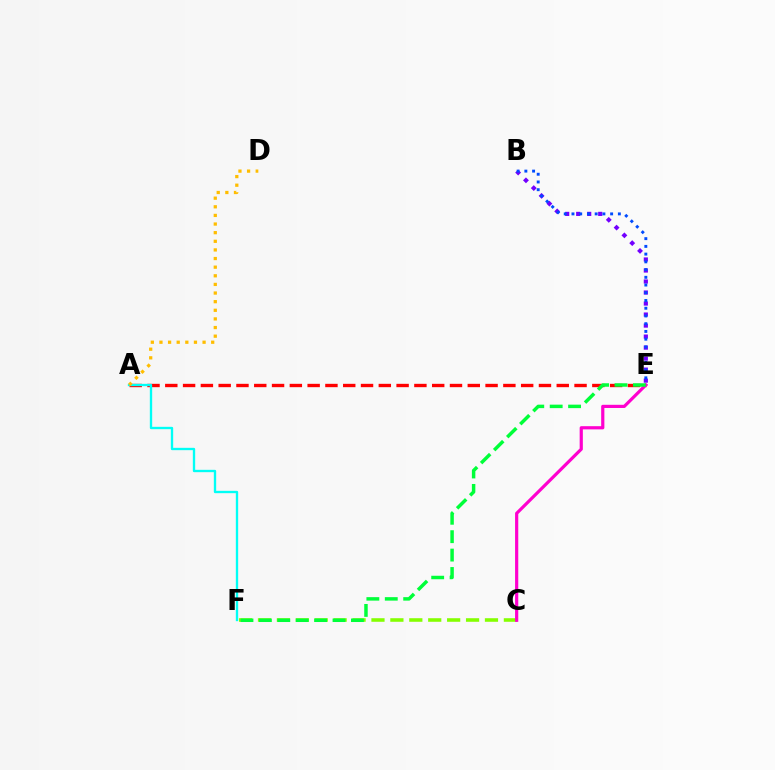{('B', 'E'): [{'color': '#7200ff', 'line_style': 'dotted', 'thickness': 2.99}, {'color': '#004bff', 'line_style': 'dotted', 'thickness': 2.1}], ('A', 'E'): [{'color': '#ff0000', 'line_style': 'dashed', 'thickness': 2.42}], ('C', 'F'): [{'color': '#84ff00', 'line_style': 'dashed', 'thickness': 2.57}], ('C', 'E'): [{'color': '#ff00cf', 'line_style': 'solid', 'thickness': 2.3}], ('A', 'F'): [{'color': '#00fff6', 'line_style': 'solid', 'thickness': 1.68}], ('E', 'F'): [{'color': '#00ff39', 'line_style': 'dashed', 'thickness': 2.5}], ('A', 'D'): [{'color': '#ffbd00', 'line_style': 'dotted', 'thickness': 2.34}]}